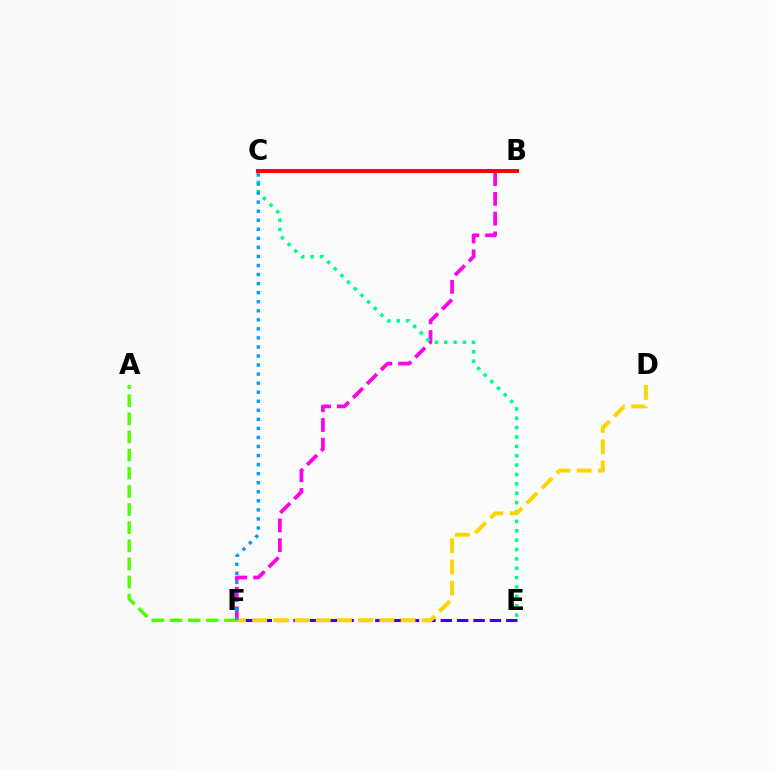{('B', 'F'): [{'color': '#ff00ed', 'line_style': 'dashed', 'thickness': 2.68}], ('E', 'F'): [{'color': '#3700ff', 'line_style': 'dashed', 'thickness': 2.22}], ('C', 'E'): [{'color': '#00ff86', 'line_style': 'dotted', 'thickness': 2.55}], ('A', 'F'): [{'color': '#4fff00', 'line_style': 'dashed', 'thickness': 2.46}], ('D', 'F'): [{'color': '#ffd500', 'line_style': 'dashed', 'thickness': 2.88}], ('C', 'F'): [{'color': '#009eff', 'line_style': 'dotted', 'thickness': 2.46}], ('B', 'C'): [{'color': '#ff0000', 'line_style': 'solid', 'thickness': 2.87}]}